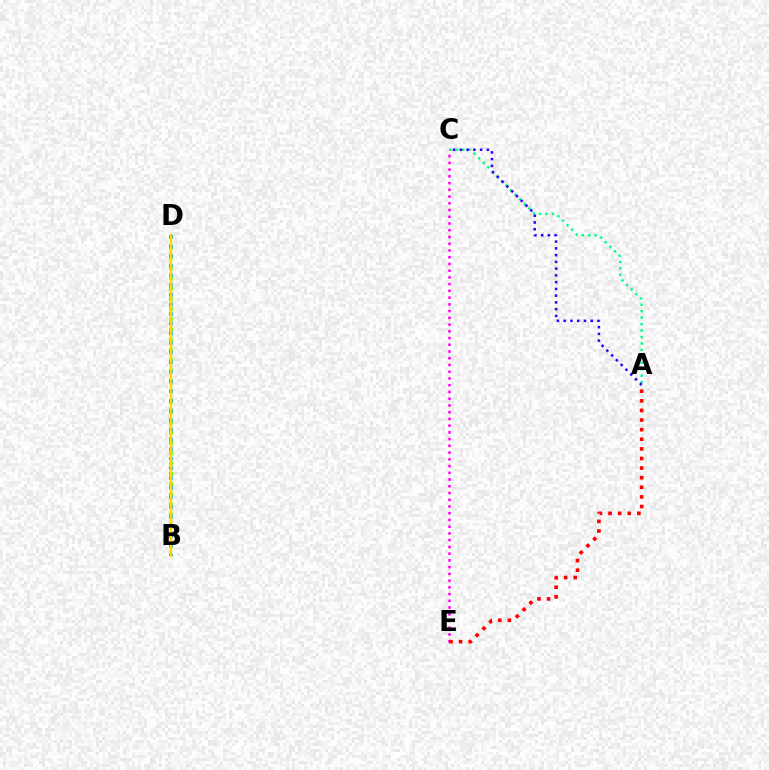{('B', 'D'): [{'color': '#4fff00', 'line_style': 'dotted', 'thickness': 2.8}, {'color': '#009eff', 'line_style': 'dotted', 'thickness': 2.62}, {'color': '#ffd500', 'line_style': 'solid', 'thickness': 1.73}], ('A', 'C'): [{'color': '#00ff86', 'line_style': 'dotted', 'thickness': 1.75}, {'color': '#3700ff', 'line_style': 'dotted', 'thickness': 1.84}], ('C', 'E'): [{'color': '#ff00ed', 'line_style': 'dotted', 'thickness': 1.83}], ('A', 'E'): [{'color': '#ff0000', 'line_style': 'dotted', 'thickness': 2.61}]}